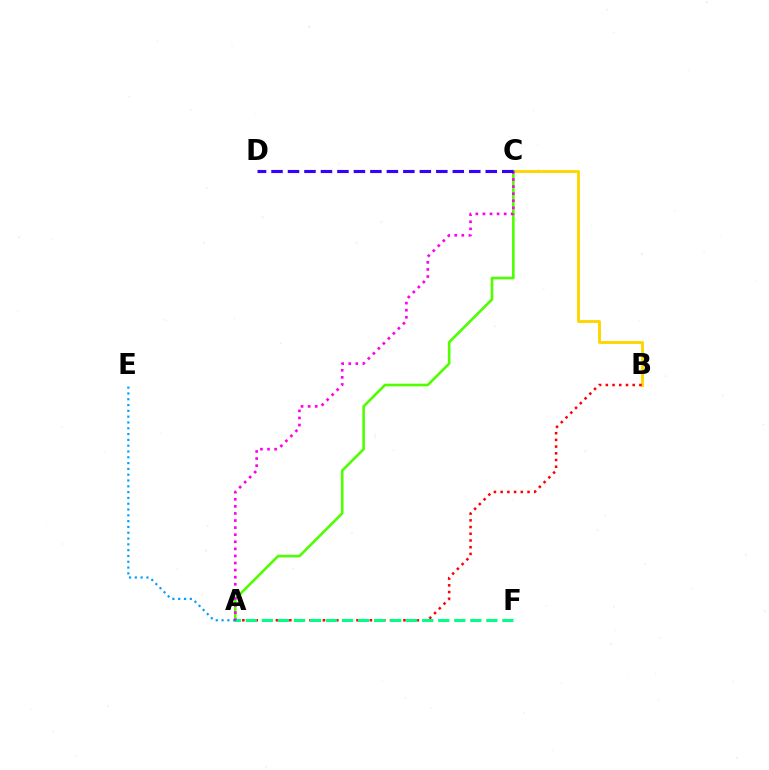{('B', 'C'): [{'color': '#ffd500', 'line_style': 'solid', 'thickness': 2.09}], ('A', 'C'): [{'color': '#4fff00', 'line_style': 'solid', 'thickness': 1.89}, {'color': '#ff00ed', 'line_style': 'dotted', 'thickness': 1.92}], ('A', 'B'): [{'color': '#ff0000', 'line_style': 'dotted', 'thickness': 1.82}], ('A', 'F'): [{'color': '#00ff86', 'line_style': 'dashed', 'thickness': 2.18}], ('A', 'E'): [{'color': '#009eff', 'line_style': 'dotted', 'thickness': 1.58}], ('C', 'D'): [{'color': '#3700ff', 'line_style': 'dashed', 'thickness': 2.24}]}